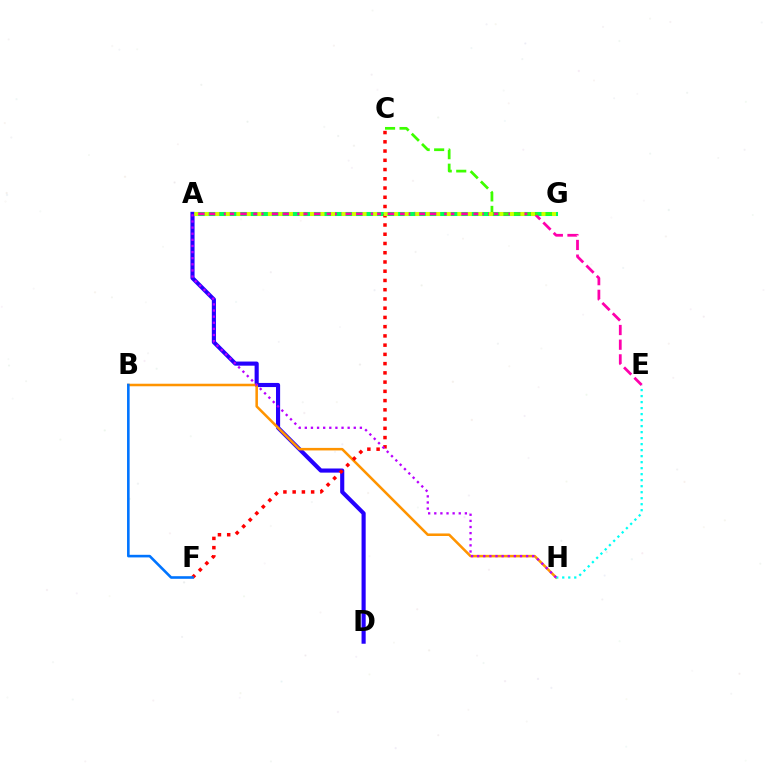{('A', 'G'): [{'color': '#00ff5c', 'line_style': 'solid', 'thickness': 2.92}, {'color': '#d1ff00', 'line_style': 'dotted', 'thickness': 2.86}], ('A', 'E'): [{'color': '#ff00ac', 'line_style': 'dashed', 'thickness': 1.99}], ('A', 'D'): [{'color': '#2500ff', 'line_style': 'solid', 'thickness': 2.97}], ('B', 'H'): [{'color': '#ff9400', 'line_style': 'solid', 'thickness': 1.83}], ('E', 'H'): [{'color': '#00fff6', 'line_style': 'dotted', 'thickness': 1.63}], ('C', 'G'): [{'color': '#3dff00', 'line_style': 'dashed', 'thickness': 1.97}], ('C', 'F'): [{'color': '#ff0000', 'line_style': 'dotted', 'thickness': 2.51}], ('B', 'F'): [{'color': '#0074ff', 'line_style': 'solid', 'thickness': 1.88}], ('A', 'H'): [{'color': '#b900ff', 'line_style': 'dotted', 'thickness': 1.66}]}